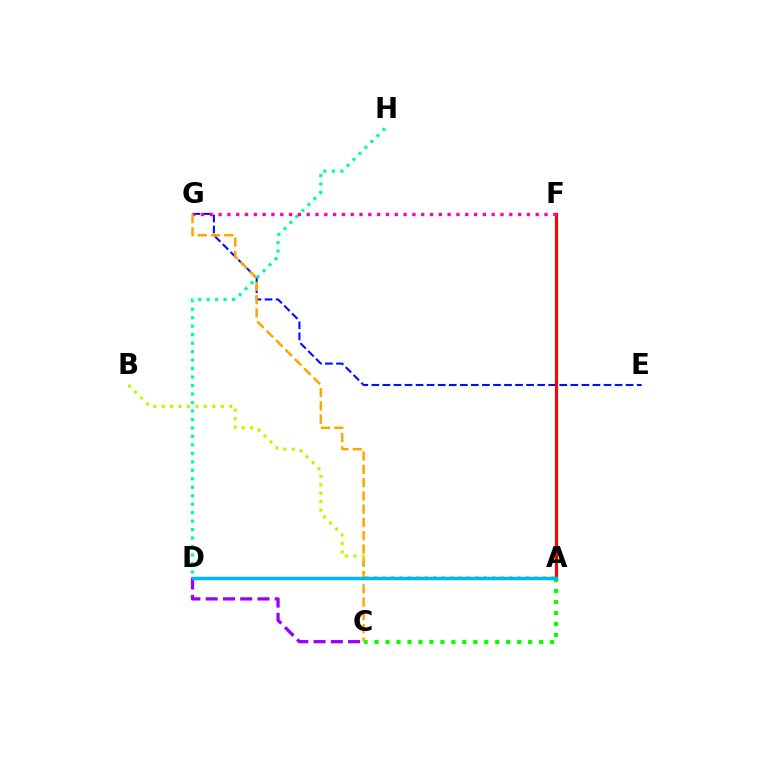{('A', 'B'): [{'color': '#b3ff00', 'line_style': 'dotted', 'thickness': 2.29}], ('A', 'C'): [{'color': '#08ff00', 'line_style': 'dotted', 'thickness': 2.98}], ('E', 'G'): [{'color': '#0010ff', 'line_style': 'dashed', 'thickness': 1.5}], ('C', 'G'): [{'color': '#ffa500', 'line_style': 'dashed', 'thickness': 1.8}], ('C', 'D'): [{'color': '#9b00ff', 'line_style': 'dashed', 'thickness': 2.35}], ('A', 'F'): [{'color': '#ff0000', 'line_style': 'solid', 'thickness': 2.24}], ('D', 'H'): [{'color': '#00ff9d', 'line_style': 'dotted', 'thickness': 2.3}], ('F', 'G'): [{'color': '#ff00bd', 'line_style': 'dotted', 'thickness': 2.39}], ('A', 'D'): [{'color': '#00b5ff', 'line_style': 'solid', 'thickness': 2.52}]}